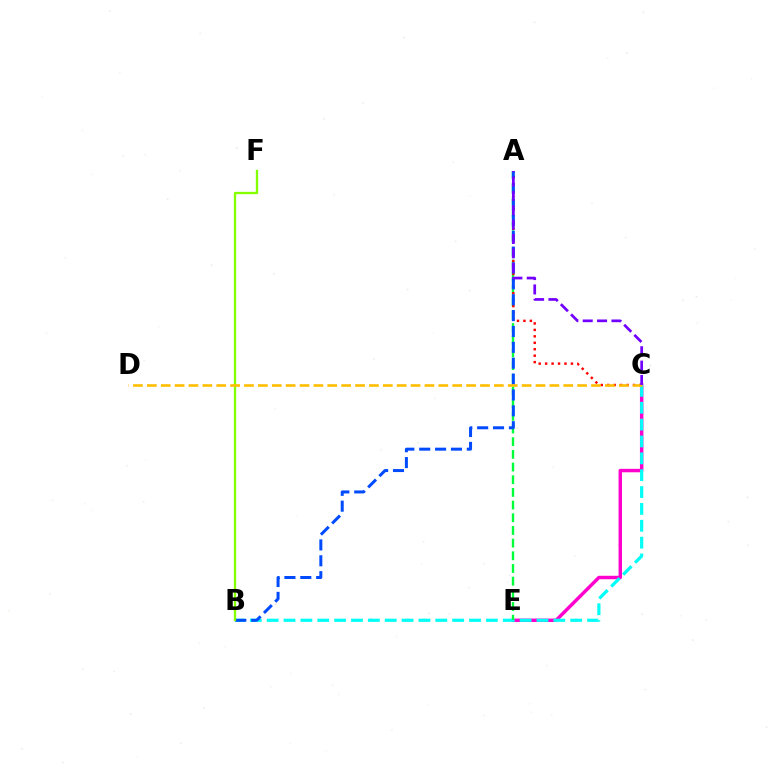{('C', 'E'): [{'color': '#ff00cf', 'line_style': 'solid', 'thickness': 2.48}], ('B', 'C'): [{'color': '#00fff6', 'line_style': 'dashed', 'thickness': 2.29}], ('A', 'E'): [{'color': '#00ff39', 'line_style': 'dashed', 'thickness': 1.72}], ('A', 'C'): [{'color': '#ff0000', 'line_style': 'dotted', 'thickness': 1.75}, {'color': '#7200ff', 'line_style': 'dashed', 'thickness': 1.95}], ('A', 'B'): [{'color': '#004bff', 'line_style': 'dashed', 'thickness': 2.16}], ('B', 'F'): [{'color': '#84ff00', 'line_style': 'solid', 'thickness': 1.67}], ('C', 'D'): [{'color': '#ffbd00', 'line_style': 'dashed', 'thickness': 1.89}]}